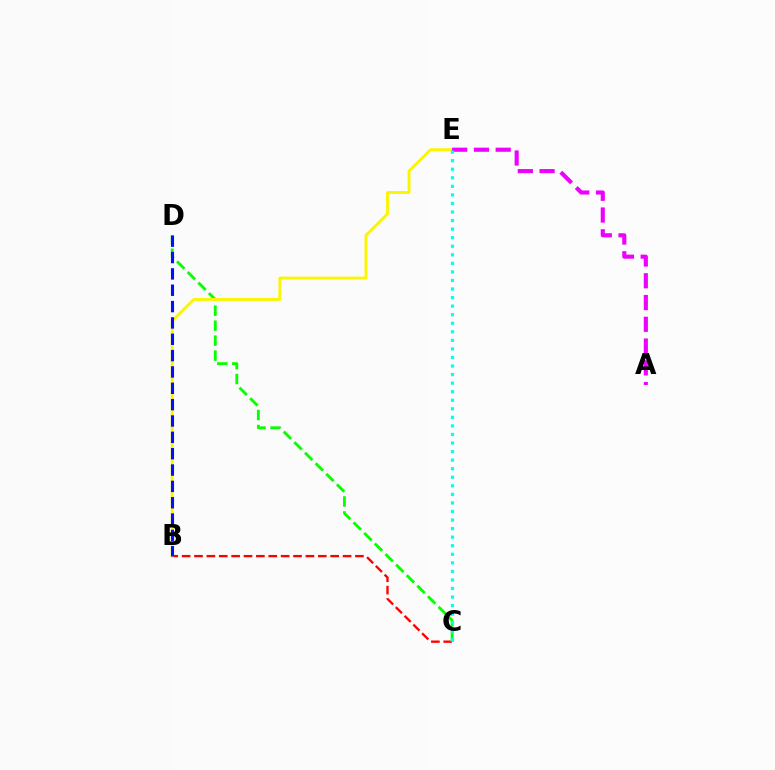{('B', 'C'): [{'color': '#ff0000', 'line_style': 'dashed', 'thickness': 1.68}], ('C', 'D'): [{'color': '#08ff00', 'line_style': 'dashed', 'thickness': 2.04}], ('B', 'E'): [{'color': '#fcf500', 'line_style': 'solid', 'thickness': 2.08}], ('A', 'E'): [{'color': '#ee00ff', 'line_style': 'dashed', 'thickness': 2.96}], ('B', 'D'): [{'color': '#0010ff', 'line_style': 'dashed', 'thickness': 2.22}], ('C', 'E'): [{'color': '#00fff6', 'line_style': 'dotted', 'thickness': 2.32}]}